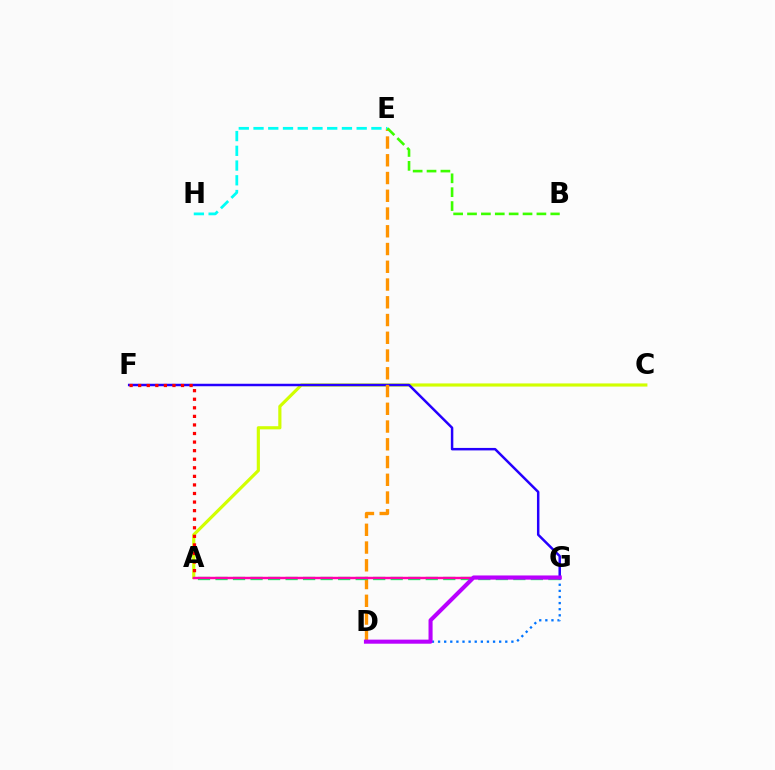{('A', 'C'): [{'color': '#d1ff00', 'line_style': 'solid', 'thickness': 2.27}], ('F', 'G'): [{'color': '#2500ff', 'line_style': 'solid', 'thickness': 1.79}], ('A', 'F'): [{'color': '#ff0000', 'line_style': 'dotted', 'thickness': 2.33}], ('D', 'E'): [{'color': '#ff9400', 'line_style': 'dashed', 'thickness': 2.41}], ('A', 'G'): [{'color': '#00ff5c', 'line_style': 'dashed', 'thickness': 2.38}, {'color': '#ff00ac', 'line_style': 'solid', 'thickness': 1.75}], ('E', 'H'): [{'color': '#00fff6', 'line_style': 'dashed', 'thickness': 2.0}], ('B', 'E'): [{'color': '#3dff00', 'line_style': 'dashed', 'thickness': 1.89}], ('D', 'G'): [{'color': '#0074ff', 'line_style': 'dotted', 'thickness': 1.66}, {'color': '#b900ff', 'line_style': 'solid', 'thickness': 2.93}]}